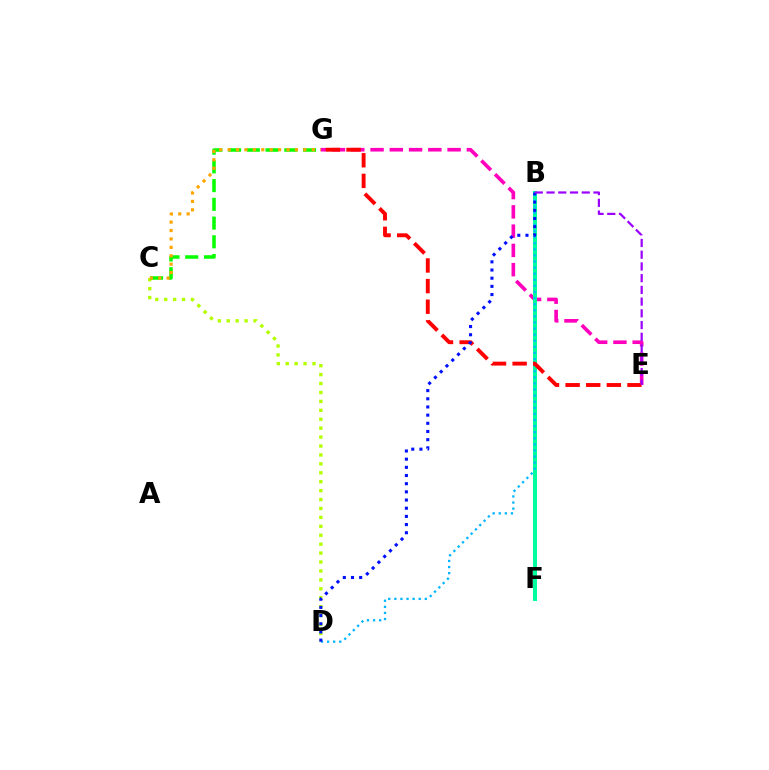{('C', 'D'): [{'color': '#b3ff00', 'line_style': 'dotted', 'thickness': 2.42}], ('C', 'G'): [{'color': '#08ff00', 'line_style': 'dashed', 'thickness': 2.54}, {'color': '#ffa500', 'line_style': 'dotted', 'thickness': 2.29}], ('E', 'G'): [{'color': '#ff00bd', 'line_style': 'dashed', 'thickness': 2.62}, {'color': '#ff0000', 'line_style': 'dashed', 'thickness': 2.8}], ('B', 'F'): [{'color': '#00ff9d', 'line_style': 'solid', 'thickness': 2.89}], ('B', 'D'): [{'color': '#00b5ff', 'line_style': 'dotted', 'thickness': 1.66}, {'color': '#0010ff', 'line_style': 'dotted', 'thickness': 2.22}], ('B', 'E'): [{'color': '#9b00ff', 'line_style': 'dashed', 'thickness': 1.59}]}